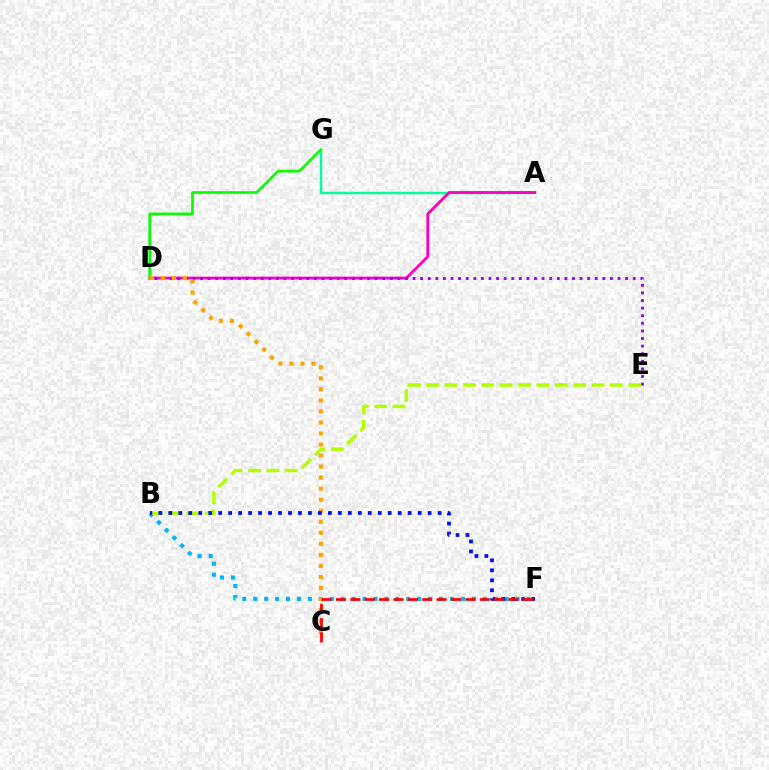{('B', 'F'): [{'color': '#00b5ff', 'line_style': 'dotted', 'thickness': 2.97}, {'color': '#0010ff', 'line_style': 'dotted', 'thickness': 2.71}], ('A', 'G'): [{'color': '#00ff9d', 'line_style': 'solid', 'thickness': 1.72}], ('A', 'D'): [{'color': '#ff00bd', 'line_style': 'solid', 'thickness': 2.04}], ('D', 'G'): [{'color': '#08ff00', 'line_style': 'solid', 'thickness': 1.93}], ('D', 'E'): [{'color': '#9b00ff', 'line_style': 'dotted', 'thickness': 2.06}], ('B', 'E'): [{'color': '#b3ff00', 'line_style': 'dashed', 'thickness': 2.49}], ('C', 'D'): [{'color': '#ffa500', 'line_style': 'dotted', 'thickness': 3.0}], ('C', 'F'): [{'color': '#ff0000', 'line_style': 'dashed', 'thickness': 1.95}]}